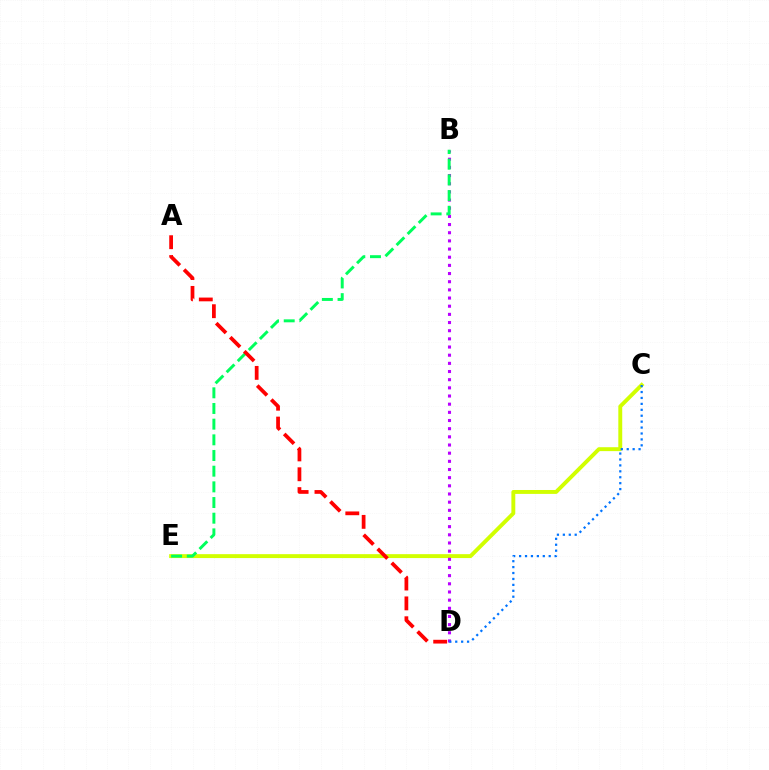{('C', 'E'): [{'color': '#d1ff00', 'line_style': 'solid', 'thickness': 2.81}], ('B', 'D'): [{'color': '#b900ff', 'line_style': 'dotted', 'thickness': 2.22}], ('B', 'E'): [{'color': '#00ff5c', 'line_style': 'dashed', 'thickness': 2.13}], ('A', 'D'): [{'color': '#ff0000', 'line_style': 'dashed', 'thickness': 2.7}], ('C', 'D'): [{'color': '#0074ff', 'line_style': 'dotted', 'thickness': 1.61}]}